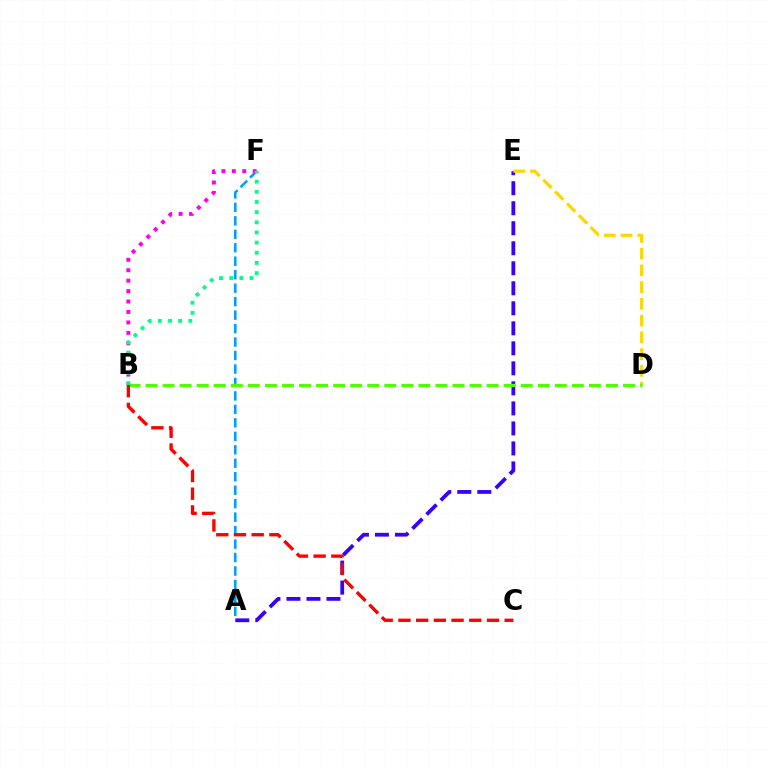{('A', 'E'): [{'color': '#3700ff', 'line_style': 'dashed', 'thickness': 2.72}], ('A', 'F'): [{'color': '#009eff', 'line_style': 'dashed', 'thickness': 1.83}], ('D', 'E'): [{'color': '#ffd500', 'line_style': 'dashed', 'thickness': 2.27}], ('B', 'D'): [{'color': '#4fff00', 'line_style': 'dashed', 'thickness': 2.32}], ('B', 'F'): [{'color': '#ff00ed', 'line_style': 'dotted', 'thickness': 2.84}, {'color': '#00ff86', 'line_style': 'dotted', 'thickness': 2.76}], ('B', 'C'): [{'color': '#ff0000', 'line_style': 'dashed', 'thickness': 2.4}]}